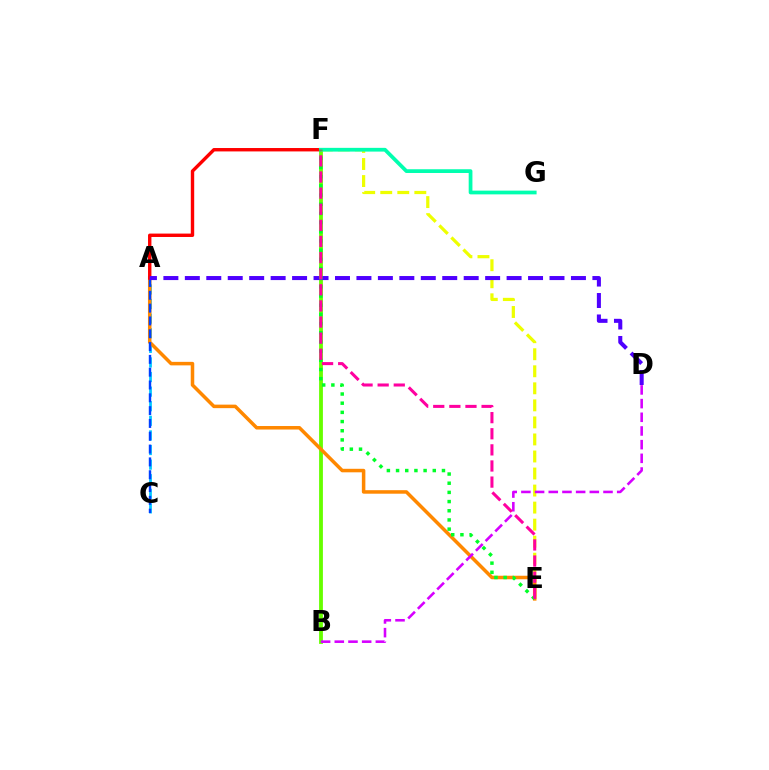{('A', 'C'): [{'color': '#00c7ff', 'line_style': 'dashed', 'thickness': 1.98}, {'color': '#003fff', 'line_style': 'dashed', 'thickness': 1.74}], ('B', 'F'): [{'color': '#66ff00', 'line_style': 'solid', 'thickness': 2.75}], ('E', 'F'): [{'color': '#eeff00', 'line_style': 'dashed', 'thickness': 2.31}, {'color': '#00ff27', 'line_style': 'dotted', 'thickness': 2.49}, {'color': '#ff00a0', 'line_style': 'dashed', 'thickness': 2.19}], ('A', 'E'): [{'color': '#ff8800', 'line_style': 'solid', 'thickness': 2.53}], ('A', 'F'): [{'color': '#ff0000', 'line_style': 'solid', 'thickness': 2.44}], ('F', 'G'): [{'color': '#00ffaf', 'line_style': 'solid', 'thickness': 2.7}], ('A', 'D'): [{'color': '#4f00ff', 'line_style': 'dashed', 'thickness': 2.91}], ('B', 'D'): [{'color': '#d600ff', 'line_style': 'dashed', 'thickness': 1.86}]}